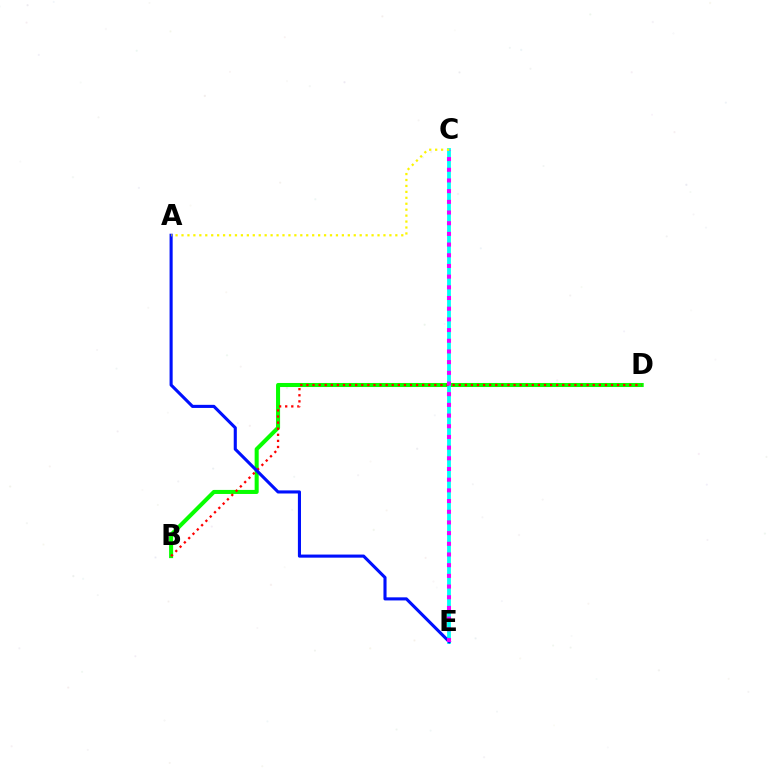{('B', 'D'): [{'color': '#08ff00', 'line_style': 'solid', 'thickness': 2.91}, {'color': '#ff0000', 'line_style': 'dotted', 'thickness': 1.65}], ('C', 'E'): [{'color': '#00fff6', 'line_style': 'solid', 'thickness': 2.74}, {'color': '#ee00ff', 'line_style': 'dotted', 'thickness': 2.9}], ('A', 'E'): [{'color': '#0010ff', 'line_style': 'solid', 'thickness': 2.23}], ('A', 'C'): [{'color': '#fcf500', 'line_style': 'dotted', 'thickness': 1.61}]}